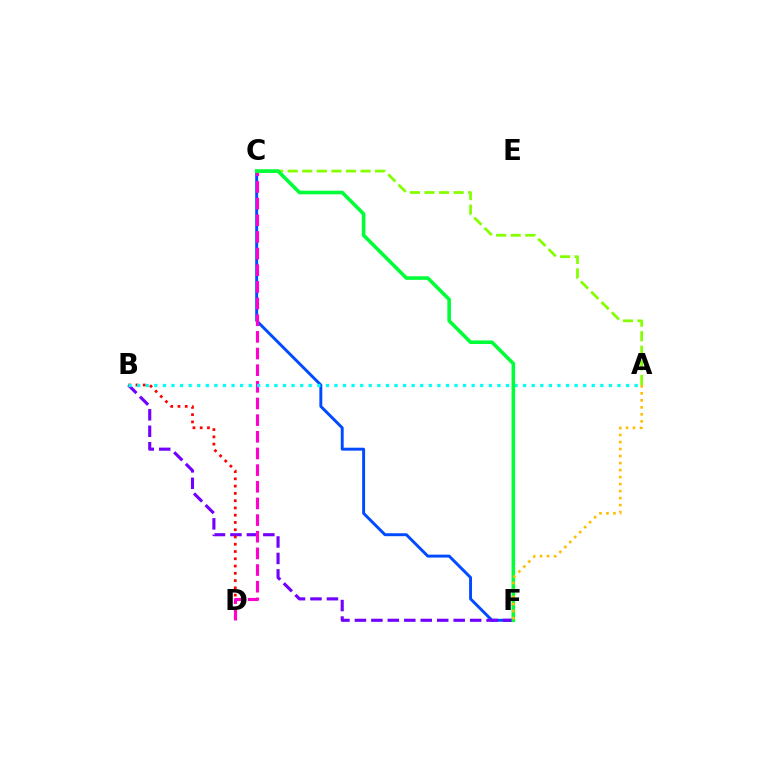{('A', 'C'): [{'color': '#84ff00', 'line_style': 'dashed', 'thickness': 1.98}], ('C', 'F'): [{'color': '#004bff', 'line_style': 'solid', 'thickness': 2.11}, {'color': '#00ff39', 'line_style': 'solid', 'thickness': 2.59}], ('B', 'F'): [{'color': '#7200ff', 'line_style': 'dashed', 'thickness': 2.24}], ('B', 'D'): [{'color': '#ff0000', 'line_style': 'dotted', 'thickness': 1.97}], ('C', 'D'): [{'color': '#ff00cf', 'line_style': 'dashed', 'thickness': 2.26}], ('A', 'B'): [{'color': '#00fff6', 'line_style': 'dotted', 'thickness': 2.33}], ('A', 'F'): [{'color': '#ffbd00', 'line_style': 'dotted', 'thickness': 1.9}]}